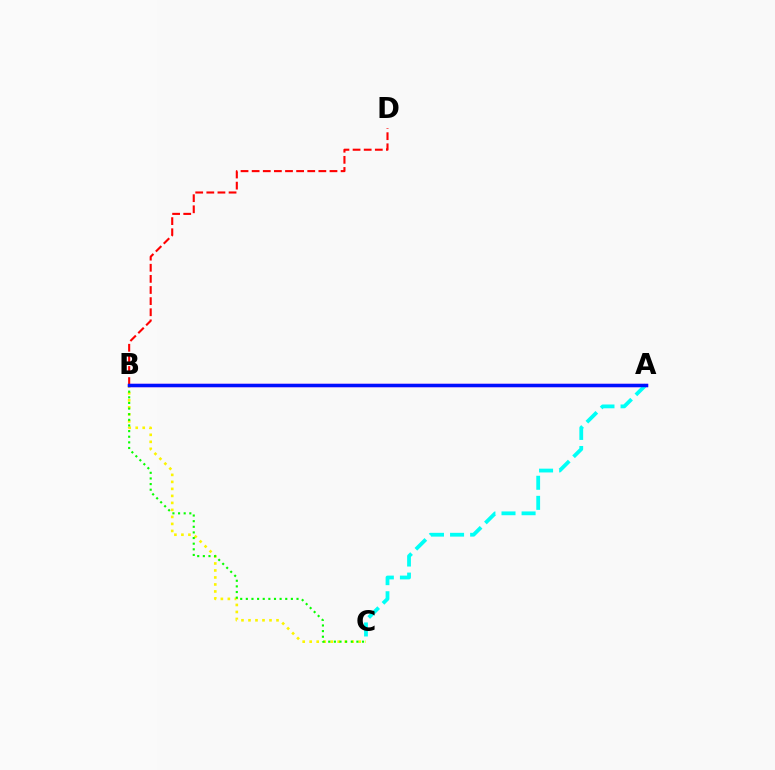{('B', 'C'): [{'color': '#fcf500', 'line_style': 'dotted', 'thickness': 1.9}, {'color': '#08ff00', 'line_style': 'dotted', 'thickness': 1.53}], ('A', 'B'): [{'color': '#ee00ff', 'line_style': 'solid', 'thickness': 2.37}, {'color': '#0010ff', 'line_style': 'solid', 'thickness': 2.46}], ('A', 'C'): [{'color': '#00fff6', 'line_style': 'dashed', 'thickness': 2.73}], ('B', 'D'): [{'color': '#ff0000', 'line_style': 'dashed', 'thickness': 1.51}]}